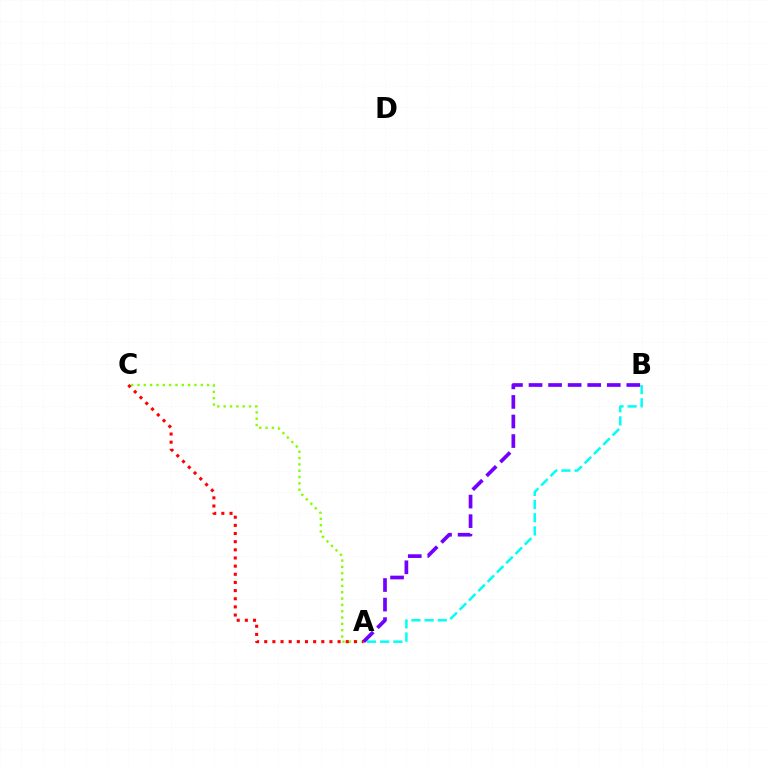{('A', 'C'): [{'color': '#84ff00', 'line_style': 'dotted', 'thickness': 1.72}, {'color': '#ff0000', 'line_style': 'dotted', 'thickness': 2.22}], ('A', 'B'): [{'color': '#00fff6', 'line_style': 'dashed', 'thickness': 1.79}, {'color': '#7200ff', 'line_style': 'dashed', 'thickness': 2.66}]}